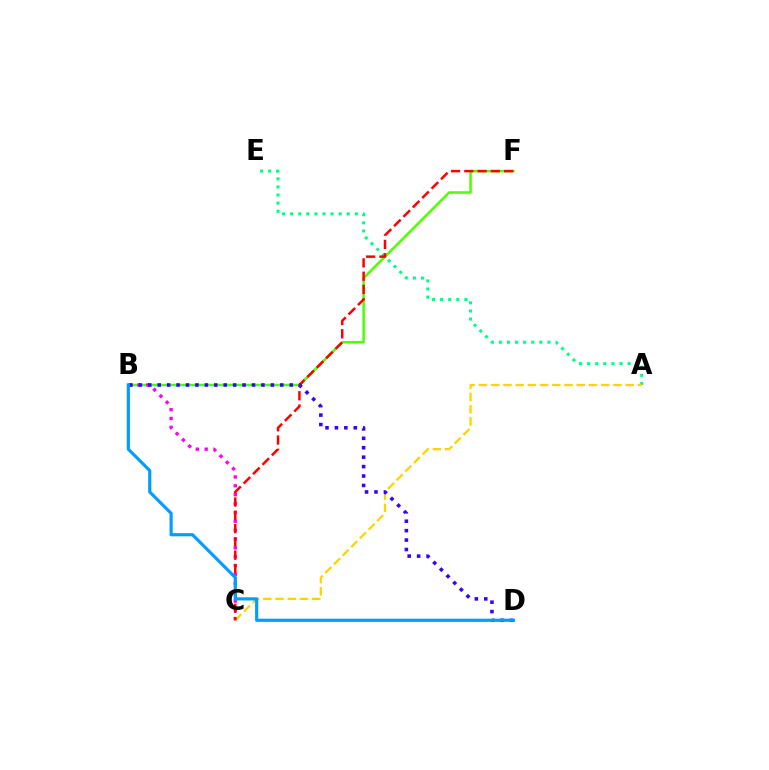{('B', 'F'): [{'color': '#4fff00', 'line_style': 'solid', 'thickness': 1.82}], ('B', 'C'): [{'color': '#ff00ed', 'line_style': 'dotted', 'thickness': 2.41}], ('A', 'E'): [{'color': '#00ff86', 'line_style': 'dotted', 'thickness': 2.2}], ('A', 'C'): [{'color': '#ffd500', 'line_style': 'dashed', 'thickness': 1.66}], ('C', 'F'): [{'color': '#ff0000', 'line_style': 'dashed', 'thickness': 1.8}], ('B', 'D'): [{'color': '#3700ff', 'line_style': 'dotted', 'thickness': 2.56}, {'color': '#009eff', 'line_style': 'solid', 'thickness': 2.28}]}